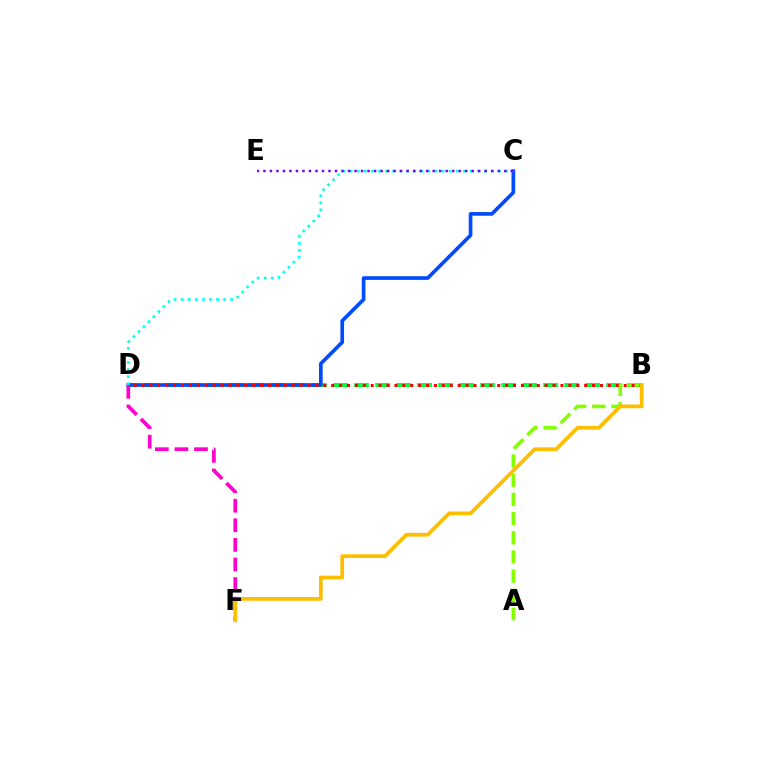{('B', 'D'): [{'color': '#00ff39', 'line_style': 'dashed', 'thickness': 2.85}, {'color': '#ff0000', 'line_style': 'dotted', 'thickness': 2.15}], ('A', 'B'): [{'color': '#84ff00', 'line_style': 'dashed', 'thickness': 2.61}], ('C', 'D'): [{'color': '#004bff', 'line_style': 'solid', 'thickness': 2.64}, {'color': '#00fff6', 'line_style': 'dotted', 'thickness': 1.92}], ('D', 'F'): [{'color': '#ff00cf', 'line_style': 'dashed', 'thickness': 2.66}], ('B', 'F'): [{'color': '#ffbd00', 'line_style': 'solid', 'thickness': 2.68}], ('C', 'E'): [{'color': '#7200ff', 'line_style': 'dotted', 'thickness': 1.77}]}